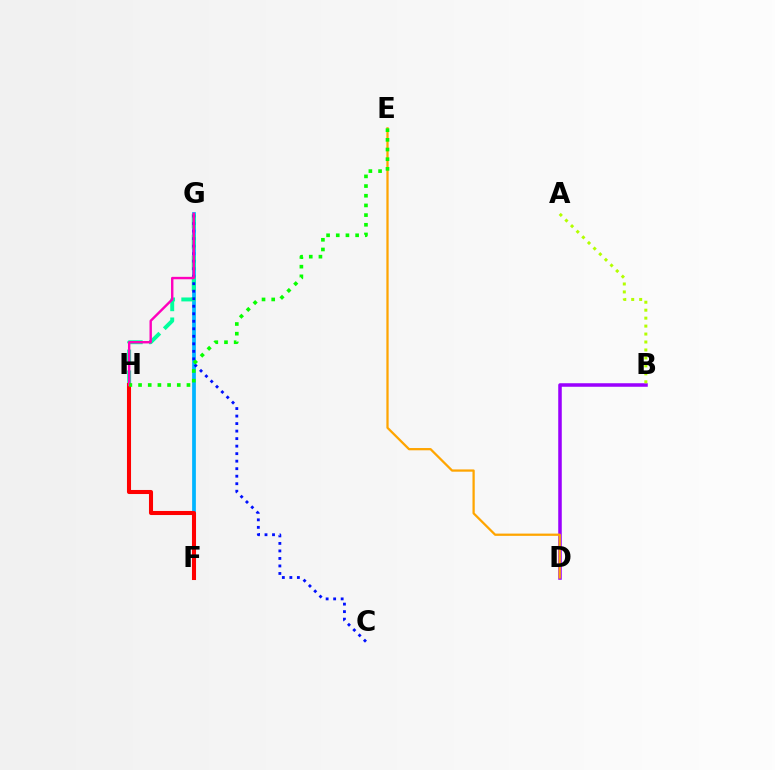{('F', 'G'): [{'color': '#00b5ff', 'line_style': 'solid', 'thickness': 2.7}], ('G', 'H'): [{'color': '#00ff9d', 'line_style': 'dashed', 'thickness': 2.83}, {'color': '#ff00bd', 'line_style': 'solid', 'thickness': 1.74}], ('F', 'H'): [{'color': '#ff0000', 'line_style': 'solid', 'thickness': 2.92}], ('B', 'D'): [{'color': '#9b00ff', 'line_style': 'solid', 'thickness': 2.54}], ('A', 'B'): [{'color': '#b3ff00', 'line_style': 'dotted', 'thickness': 2.16}], ('C', 'G'): [{'color': '#0010ff', 'line_style': 'dotted', 'thickness': 2.04}], ('D', 'E'): [{'color': '#ffa500', 'line_style': 'solid', 'thickness': 1.63}], ('E', 'H'): [{'color': '#08ff00', 'line_style': 'dotted', 'thickness': 2.63}]}